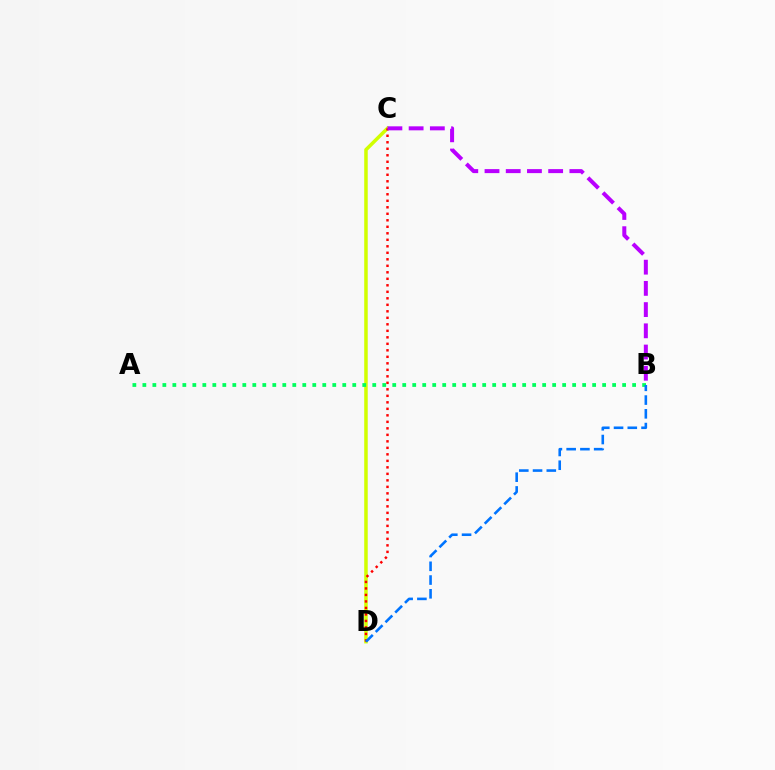{('C', 'D'): [{'color': '#d1ff00', 'line_style': 'solid', 'thickness': 2.53}, {'color': '#ff0000', 'line_style': 'dotted', 'thickness': 1.77}], ('A', 'B'): [{'color': '#00ff5c', 'line_style': 'dotted', 'thickness': 2.72}], ('B', 'D'): [{'color': '#0074ff', 'line_style': 'dashed', 'thickness': 1.87}], ('B', 'C'): [{'color': '#b900ff', 'line_style': 'dashed', 'thickness': 2.88}]}